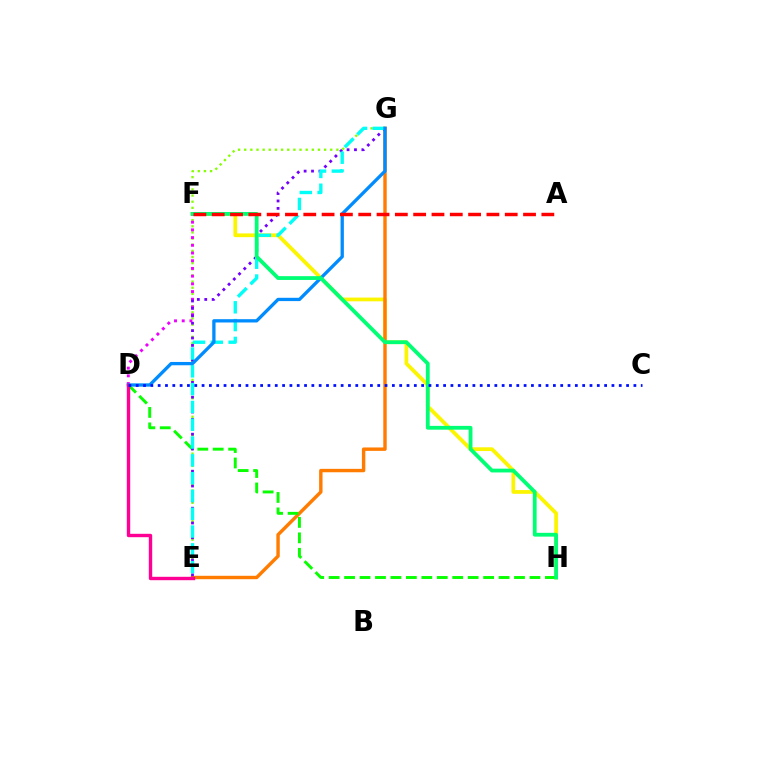{('E', 'G'): [{'color': '#84ff00', 'line_style': 'dotted', 'thickness': 1.67}, {'color': '#ff7c00', 'line_style': 'solid', 'thickness': 2.45}, {'color': '#7200ff', 'line_style': 'dotted', 'thickness': 2.01}, {'color': '#00fff6', 'line_style': 'dashed', 'thickness': 2.42}], ('F', 'H'): [{'color': '#fcf500', 'line_style': 'solid', 'thickness': 2.69}, {'color': '#00ff74', 'line_style': 'solid', 'thickness': 2.73}], ('D', 'H'): [{'color': '#08ff00', 'line_style': 'dashed', 'thickness': 2.1}], ('D', 'F'): [{'color': '#ee00ff', 'line_style': 'dotted', 'thickness': 2.1}], ('D', 'G'): [{'color': '#008cff', 'line_style': 'solid', 'thickness': 2.38}], ('D', 'E'): [{'color': '#ff0094', 'line_style': 'solid', 'thickness': 2.44}], ('A', 'F'): [{'color': '#ff0000', 'line_style': 'dashed', 'thickness': 2.49}], ('C', 'D'): [{'color': '#0010ff', 'line_style': 'dotted', 'thickness': 1.99}]}